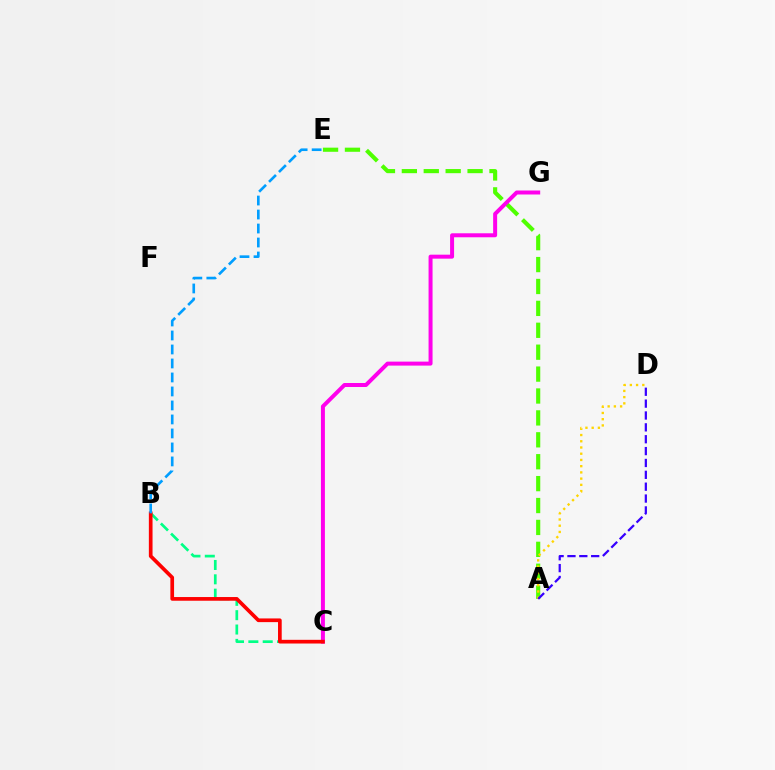{('A', 'E'): [{'color': '#4fff00', 'line_style': 'dashed', 'thickness': 2.98}], ('C', 'G'): [{'color': '#ff00ed', 'line_style': 'solid', 'thickness': 2.87}], ('A', 'D'): [{'color': '#ffd500', 'line_style': 'dotted', 'thickness': 1.69}, {'color': '#3700ff', 'line_style': 'dashed', 'thickness': 1.61}], ('B', 'C'): [{'color': '#00ff86', 'line_style': 'dashed', 'thickness': 1.95}, {'color': '#ff0000', 'line_style': 'solid', 'thickness': 2.66}], ('B', 'E'): [{'color': '#009eff', 'line_style': 'dashed', 'thickness': 1.9}]}